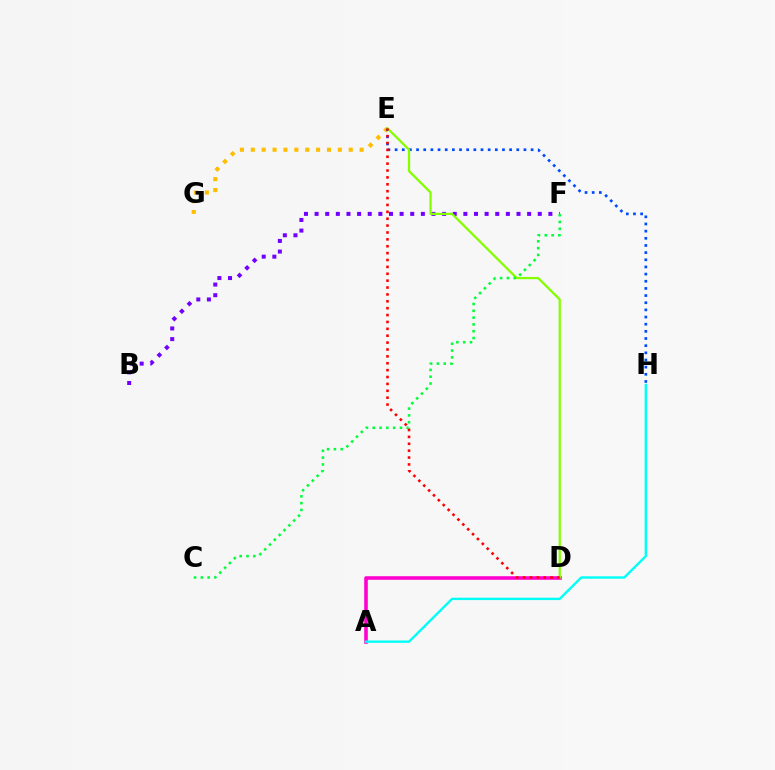{('B', 'F'): [{'color': '#7200ff', 'line_style': 'dotted', 'thickness': 2.89}], ('E', 'G'): [{'color': '#ffbd00', 'line_style': 'dotted', 'thickness': 2.96}], ('A', 'D'): [{'color': '#ff00cf', 'line_style': 'solid', 'thickness': 2.57}], ('A', 'H'): [{'color': '#00fff6', 'line_style': 'solid', 'thickness': 1.71}], ('E', 'H'): [{'color': '#004bff', 'line_style': 'dotted', 'thickness': 1.94}], ('D', 'E'): [{'color': '#84ff00', 'line_style': 'solid', 'thickness': 1.62}, {'color': '#ff0000', 'line_style': 'dotted', 'thickness': 1.87}], ('C', 'F'): [{'color': '#00ff39', 'line_style': 'dotted', 'thickness': 1.85}]}